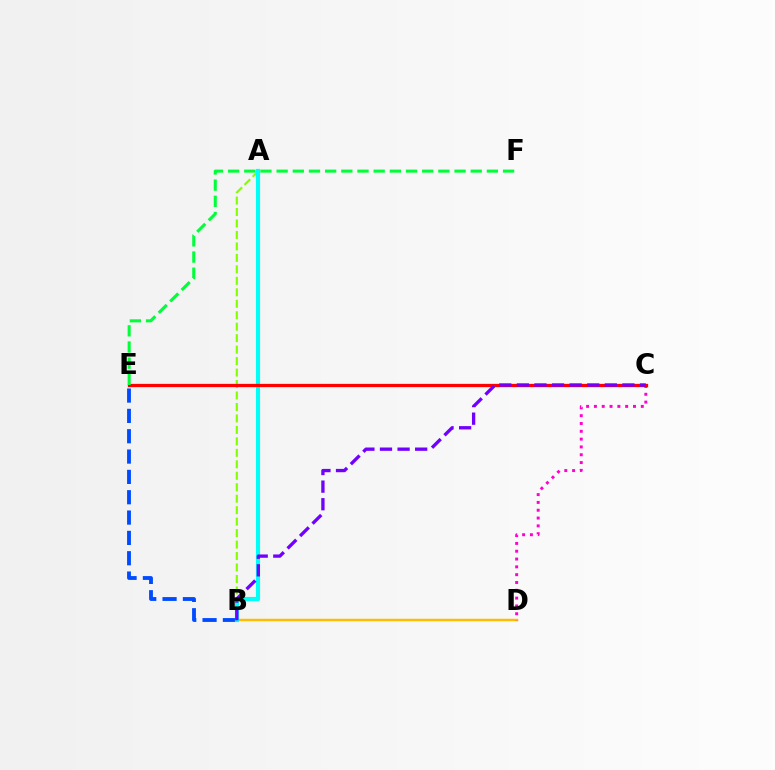{('A', 'B'): [{'color': '#84ff00', 'line_style': 'dashed', 'thickness': 1.56}, {'color': '#00fff6', 'line_style': 'solid', 'thickness': 2.99}], ('B', 'E'): [{'color': '#004bff', 'line_style': 'dashed', 'thickness': 2.76}], ('B', 'D'): [{'color': '#ffbd00', 'line_style': 'solid', 'thickness': 1.79}], ('C', 'D'): [{'color': '#ff00cf', 'line_style': 'dotted', 'thickness': 2.12}], ('C', 'E'): [{'color': '#ff0000', 'line_style': 'solid', 'thickness': 2.36}], ('B', 'C'): [{'color': '#7200ff', 'line_style': 'dashed', 'thickness': 2.39}], ('E', 'F'): [{'color': '#00ff39', 'line_style': 'dashed', 'thickness': 2.2}]}